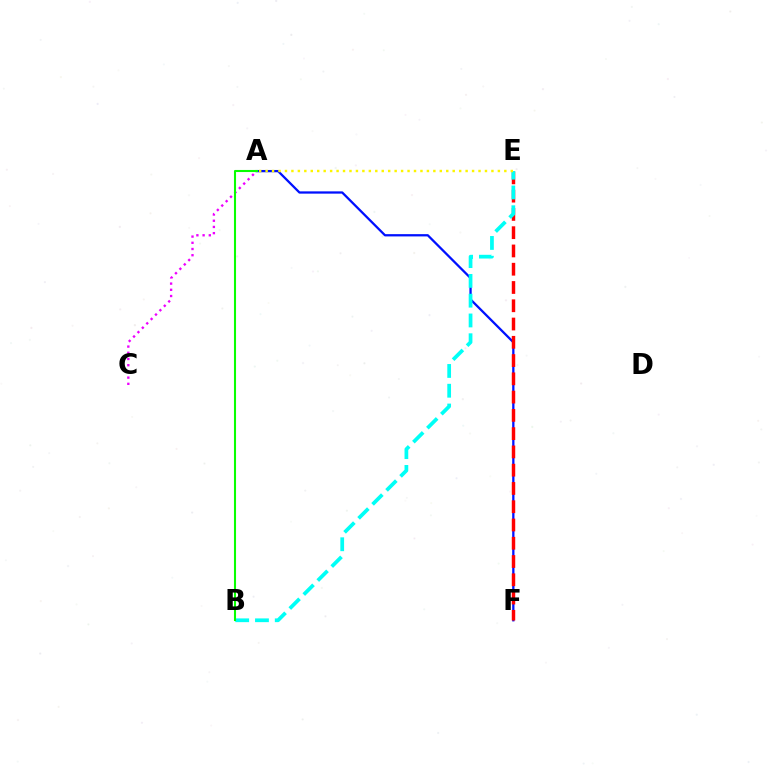{('A', 'C'): [{'color': '#ee00ff', 'line_style': 'dotted', 'thickness': 1.69}], ('A', 'F'): [{'color': '#0010ff', 'line_style': 'solid', 'thickness': 1.64}], ('E', 'F'): [{'color': '#ff0000', 'line_style': 'dashed', 'thickness': 2.48}], ('B', 'E'): [{'color': '#00fff6', 'line_style': 'dashed', 'thickness': 2.69}], ('A', 'E'): [{'color': '#fcf500', 'line_style': 'dotted', 'thickness': 1.75}], ('A', 'B'): [{'color': '#08ff00', 'line_style': 'solid', 'thickness': 1.5}]}